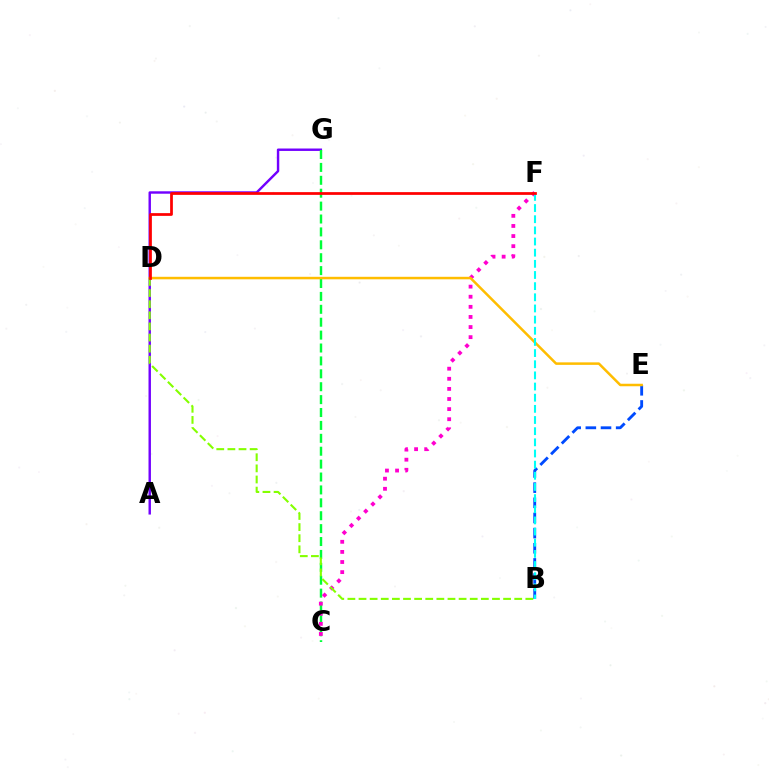{('A', 'G'): [{'color': '#7200ff', 'line_style': 'solid', 'thickness': 1.75}], ('B', 'E'): [{'color': '#004bff', 'line_style': 'dashed', 'thickness': 2.06}], ('C', 'G'): [{'color': '#00ff39', 'line_style': 'dashed', 'thickness': 1.75}], ('C', 'F'): [{'color': '#ff00cf', 'line_style': 'dotted', 'thickness': 2.74}], ('D', 'E'): [{'color': '#ffbd00', 'line_style': 'solid', 'thickness': 1.81}], ('B', 'D'): [{'color': '#84ff00', 'line_style': 'dashed', 'thickness': 1.51}], ('B', 'F'): [{'color': '#00fff6', 'line_style': 'dashed', 'thickness': 1.52}], ('D', 'F'): [{'color': '#ff0000', 'line_style': 'solid', 'thickness': 1.98}]}